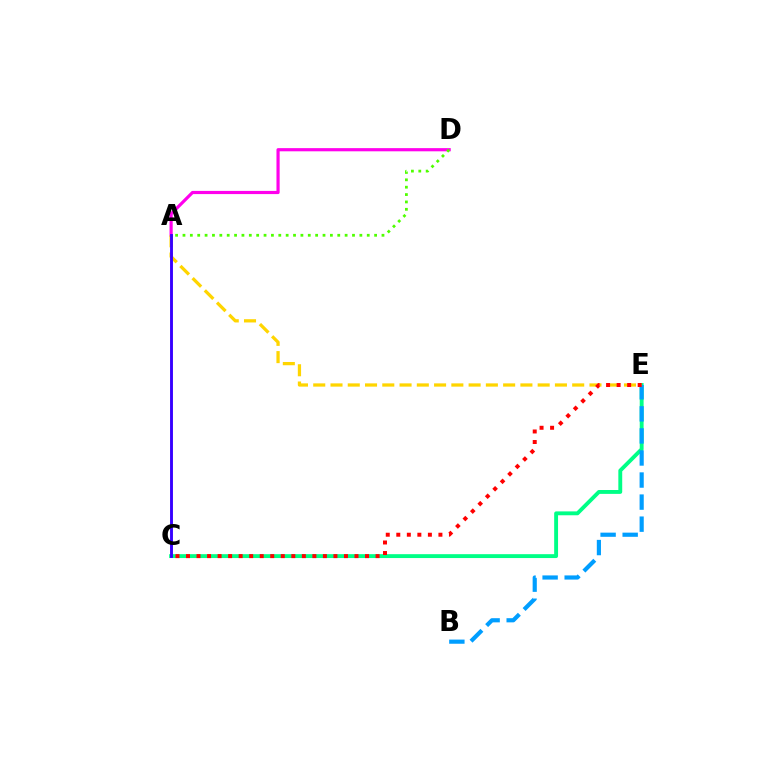{('C', 'E'): [{'color': '#00ff86', 'line_style': 'solid', 'thickness': 2.79}, {'color': '#ff0000', 'line_style': 'dotted', 'thickness': 2.86}], ('A', 'D'): [{'color': '#ff00ed', 'line_style': 'solid', 'thickness': 2.29}, {'color': '#4fff00', 'line_style': 'dotted', 'thickness': 2.0}], ('B', 'E'): [{'color': '#009eff', 'line_style': 'dashed', 'thickness': 3.0}], ('A', 'E'): [{'color': '#ffd500', 'line_style': 'dashed', 'thickness': 2.35}], ('A', 'C'): [{'color': '#3700ff', 'line_style': 'solid', 'thickness': 2.08}]}